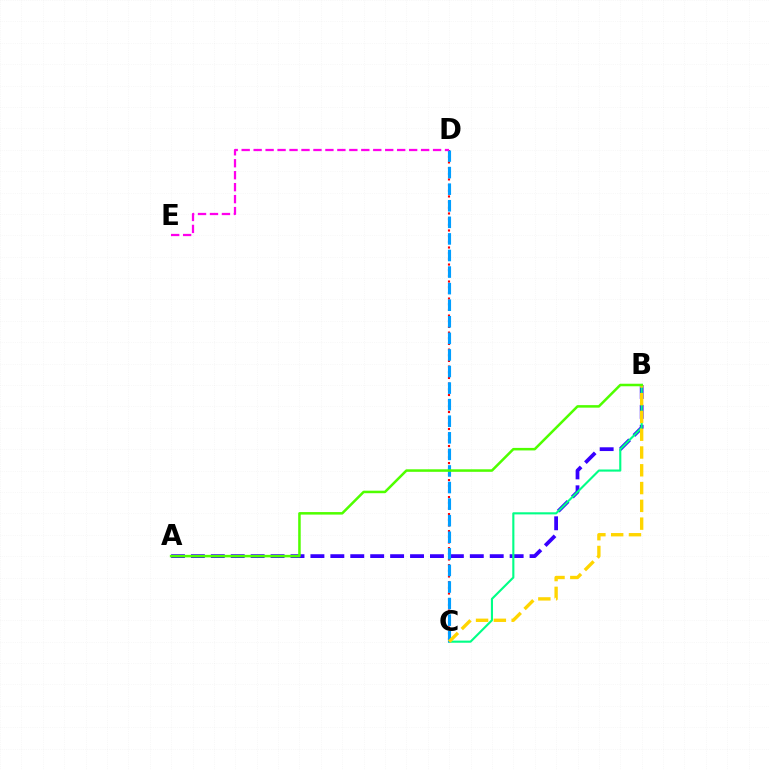{('A', 'B'): [{'color': '#3700ff', 'line_style': 'dashed', 'thickness': 2.71}, {'color': '#4fff00', 'line_style': 'solid', 'thickness': 1.82}], ('C', 'D'): [{'color': '#ff0000', 'line_style': 'dotted', 'thickness': 1.54}, {'color': '#009eff', 'line_style': 'dashed', 'thickness': 2.25}], ('B', 'C'): [{'color': '#00ff86', 'line_style': 'solid', 'thickness': 1.52}, {'color': '#ffd500', 'line_style': 'dashed', 'thickness': 2.42}], ('D', 'E'): [{'color': '#ff00ed', 'line_style': 'dashed', 'thickness': 1.63}]}